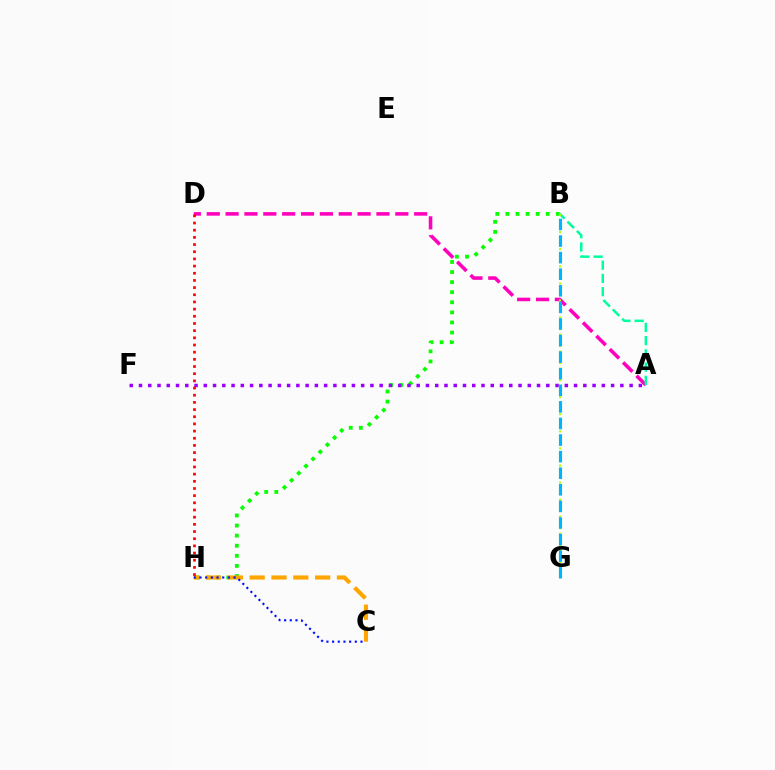{('B', 'H'): [{'color': '#08ff00', 'line_style': 'dotted', 'thickness': 2.74}], ('A', 'D'): [{'color': '#ff00bd', 'line_style': 'dashed', 'thickness': 2.56}], ('A', 'F'): [{'color': '#9b00ff', 'line_style': 'dotted', 'thickness': 2.52}], ('C', 'H'): [{'color': '#ffa500', 'line_style': 'dashed', 'thickness': 2.96}, {'color': '#0010ff', 'line_style': 'dotted', 'thickness': 1.54}], ('D', 'H'): [{'color': '#ff0000', 'line_style': 'dotted', 'thickness': 1.95}], ('A', 'B'): [{'color': '#00ff9d', 'line_style': 'dashed', 'thickness': 1.8}], ('B', 'G'): [{'color': '#b3ff00', 'line_style': 'dotted', 'thickness': 1.55}, {'color': '#00b5ff', 'line_style': 'dashed', 'thickness': 2.25}]}